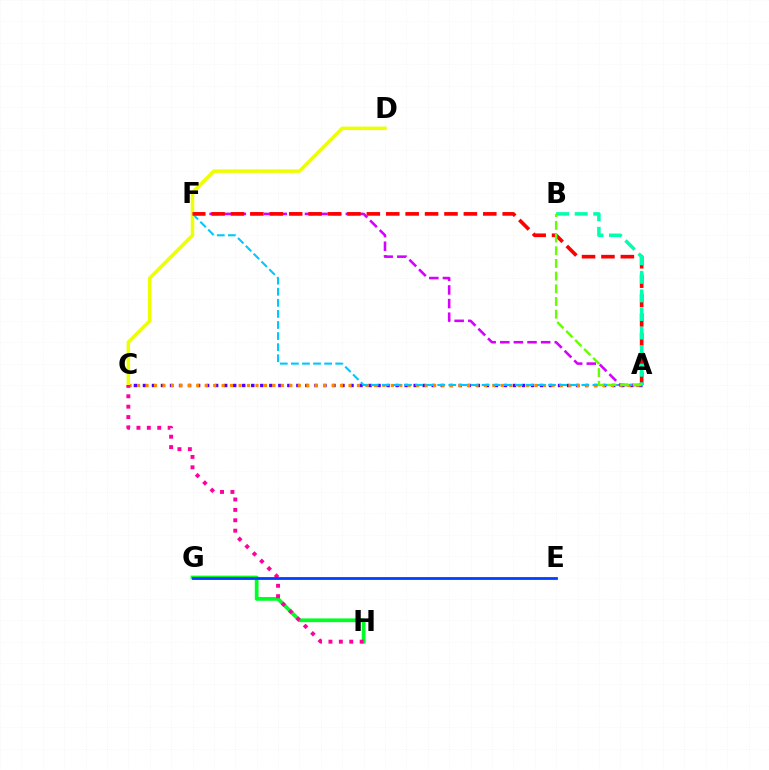{('A', 'C'): [{'color': '#4f00ff', 'line_style': 'dotted', 'thickness': 2.45}, {'color': '#ff8800', 'line_style': 'dotted', 'thickness': 2.3}], ('G', 'H'): [{'color': '#00ff27', 'line_style': 'solid', 'thickness': 2.71}], ('A', 'F'): [{'color': '#00c7ff', 'line_style': 'dashed', 'thickness': 1.51}, {'color': '#d600ff', 'line_style': 'dashed', 'thickness': 1.85}, {'color': '#ff0000', 'line_style': 'dashed', 'thickness': 2.64}], ('C', 'D'): [{'color': '#eeff00', 'line_style': 'solid', 'thickness': 2.53}], ('A', 'B'): [{'color': '#00ffaf', 'line_style': 'dashed', 'thickness': 2.52}, {'color': '#66ff00', 'line_style': 'dashed', 'thickness': 1.72}], ('C', 'H'): [{'color': '#ff00a0', 'line_style': 'dotted', 'thickness': 2.83}], ('E', 'G'): [{'color': '#003fff', 'line_style': 'solid', 'thickness': 2.0}]}